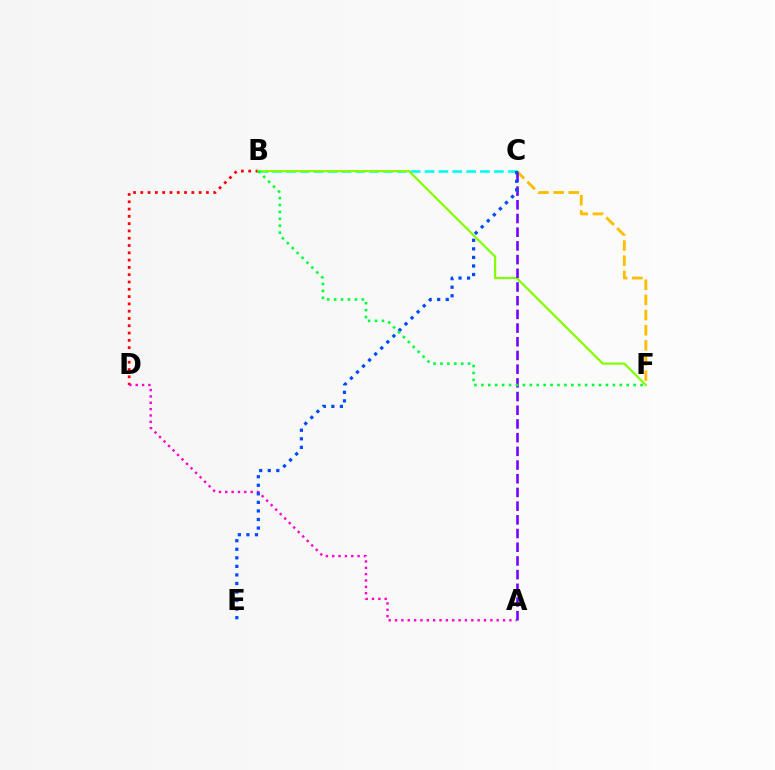{('B', 'C'): [{'color': '#00fff6', 'line_style': 'dashed', 'thickness': 1.88}], ('B', 'D'): [{'color': '#ff0000', 'line_style': 'dotted', 'thickness': 1.98}], ('C', 'F'): [{'color': '#ffbd00', 'line_style': 'dashed', 'thickness': 2.06}], ('A', 'D'): [{'color': '#ff00cf', 'line_style': 'dotted', 'thickness': 1.73}], ('B', 'F'): [{'color': '#84ff00', 'line_style': 'solid', 'thickness': 1.61}, {'color': '#00ff39', 'line_style': 'dotted', 'thickness': 1.88}], ('A', 'C'): [{'color': '#7200ff', 'line_style': 'dashed', 'thickness': 1.86}], ('C', 'E'): [{'color': '#004bff', 'line_style': 'dotted', 'thickness': 2.32}]}